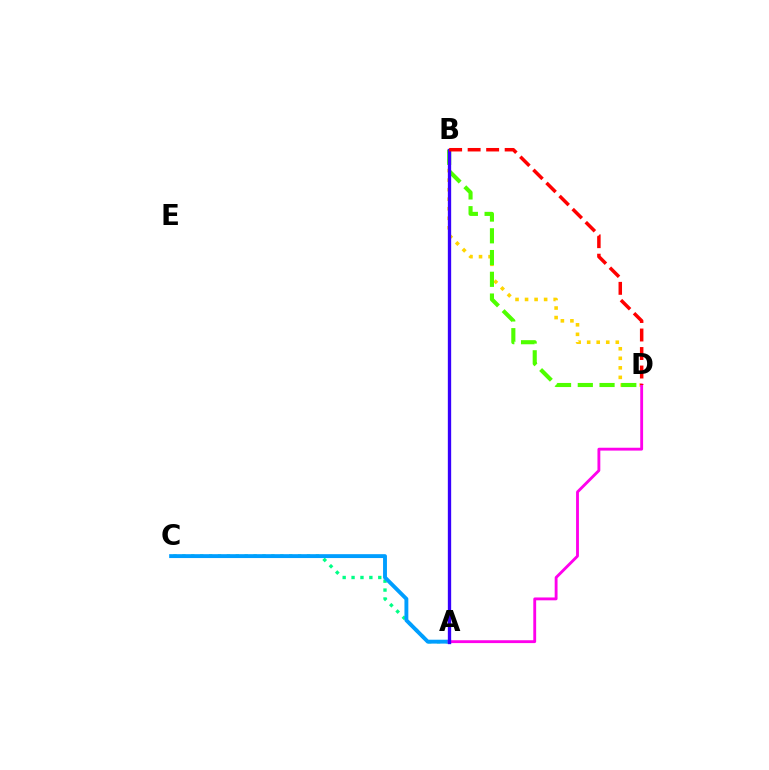{('B', 'D'): [{'color': '#ffd500', 'line_style': 'dotted', 'thickness': 2.59}, {'color': '#4fff00', 'line_style': 'dashed', 'thickness': 2.95}, {'color': '#ff0000', 'line_style': 'dashed', 'thickness': 2.51}], ('A', 'C'): [{'color': '#00ff86', 'line_style': 'dotted', 'thickness': 2.42}, {'color': '#009eff', 'line_style': 'solid', 'thickness': 2.8}], ('A', 'D'): [{'color': '#ff00ed', 'line_style': 'solid', 'thickness': 2.05}], ('A', 'B'): [{'color': '#3700ff', 'line_style': 'solid', 'thickness': 2.4}]}